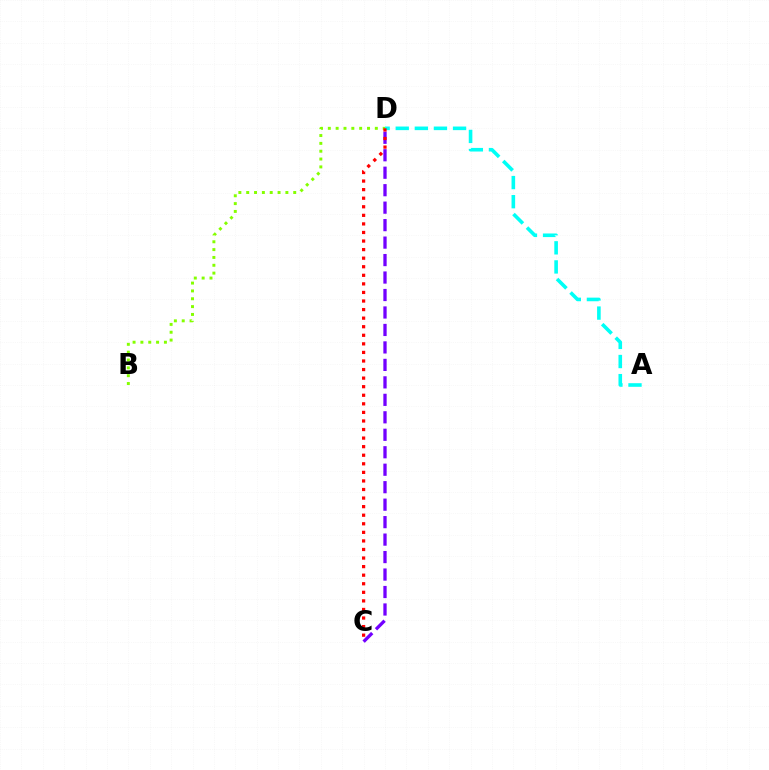{('C', 'D'): [{'color': '#7200ff', 'line_style': 'dashed', 'thickness': 2.37}, {'color': '#ff0000', 'line_style': 'dotted', 'thickness': 2.33}], ('A', 'D'): [{'color': '#00fff6', 'line_style': 'dashed', 'thickness': 2.59}], ('B', 'D'): [{'color': '#84ff00', 'line_style': 'dotted', 'thickness': 2.13}]}